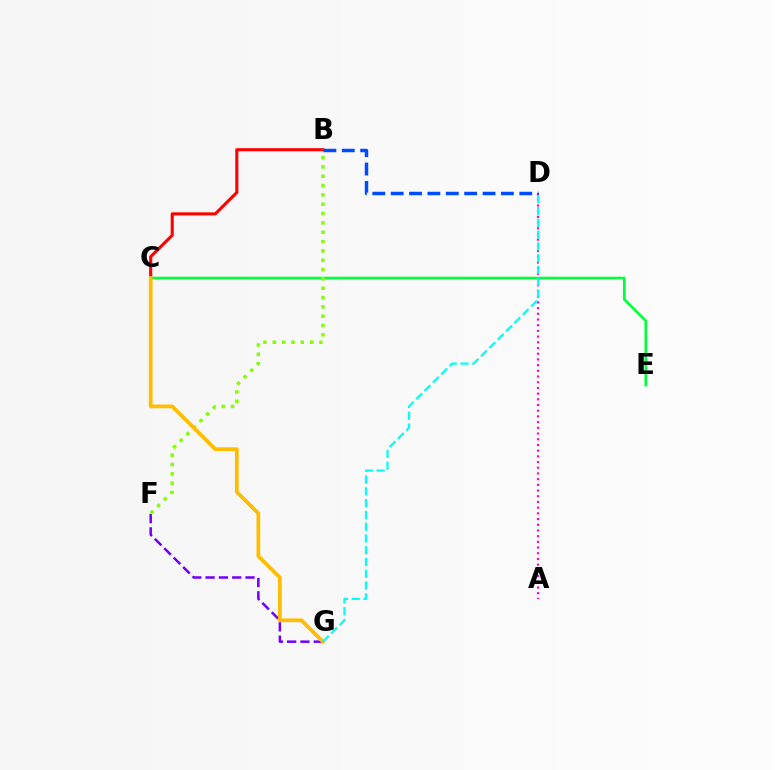{('B', 'C'): [{'color': '#ff0000', 'line_style': 'solid', 'thickness': 2.22}], ('F', 'G'): [{'color': '#7200ff', 'line_style': 'dashed', 'thickness': 1.81}], ('C', 'E'): [{'color': '#00ff39', 'line_style': 'solid', 'thickness': 1.92}], ('A', 'D'): [{'color': '#ff00cf', 'line_style': 'dotted', 'thickness': 1.55}], ('B', 'F'): [{'color': '#84ff00', 'line_style': 'dotted', 'thickness': 2.54}], ('C', 'G'): [{'color': '#ffbd00', 'line_style': 'solid', 'thickness': 2.69}], ('D', 'G'): [{'color': '#00fff6', 'line_style': 'dashed', 'thickness': 1.6}], ('B', 'D'): [{'color': '#004bff', 'line_style': 'dashed', 'thickness': 2.5}]}